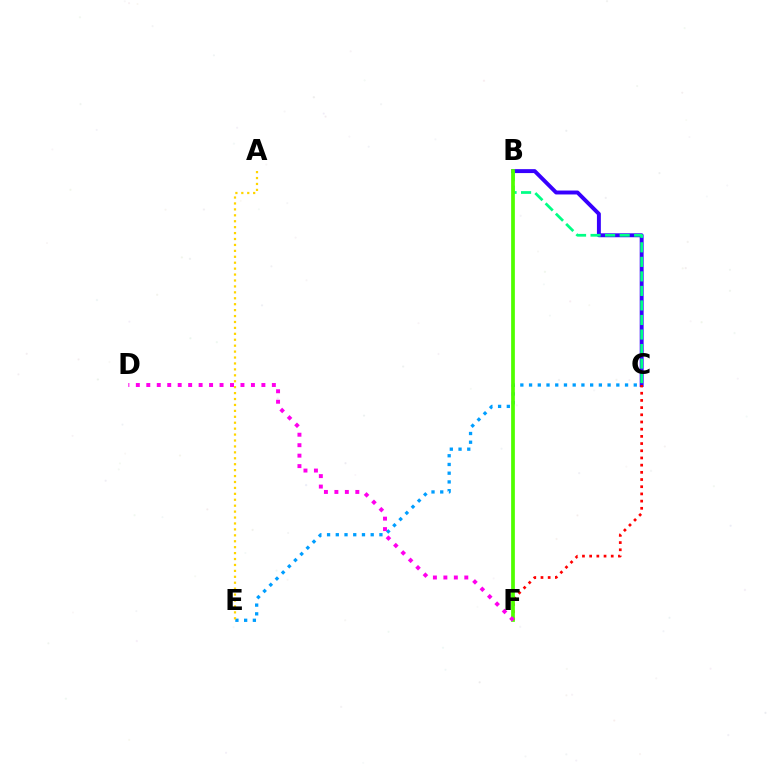{('B', 'C'): [{'color': '#3700ff', 'line_style': 'solid', 'thickness': 2.83}, {'color': '#00ff86', 'line_style': 'dashed', 'thickness': 1.97}], ('C', 'E'): [{'color': '#009eff', 'line_style': 'dotted', 'thickness': 2.37}], ('C', 'F'): [{'color': '#ff0000', 'line_style': 'dotted', 'thickness': 1.95}], ('A', 'E'): [{'color': '#ffd500', 'line_style': 'dotted', 'thickness': 1.61}], ('B', 'F'): [{'color': '#4fff00', 'line_style': 'solid', 'thickness': 2.69}], ('D', 'F'): [{'color': '#ff00ed', 'line_style': 'dotted', 'thickness': 2.84}]}